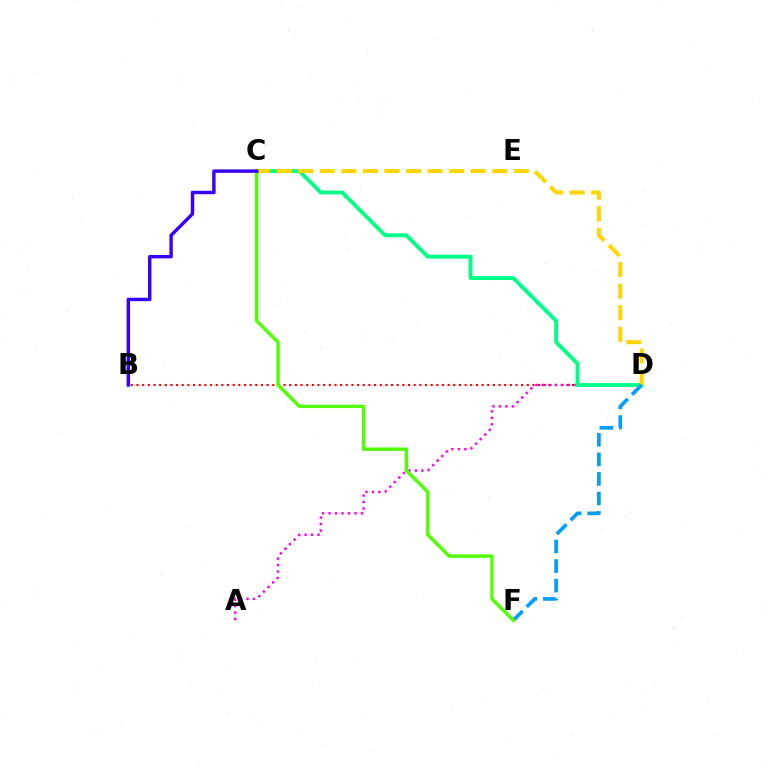{('B', 'D'): [{'color': '#ff0000', 'line_style': 'dotted', 'thickness': 1.54}], ('A', 'D'): [{'color': '#ff00ed', 'line_style': 'dotted', 'thickness': 1.76}], ('C', 'D'): [{'color': '#00ff86', 'line_style': 'solid', 'thickness': 2.78}, {'color': '#ffd500', 'line_style': 'dashed', 'thickness': 2.93}], ('D', 'F'): [{'color': '#009eff', 'line_style': 'dashed', 'thickness': 2.66}], ('C', 'F'): [{'color': '#4fff00', 'line_style': 'solid', 'thickness': 2.43}], ('B', 'C'): [{'color': '#3700ff', 'line_style': 'solid', 'thickness': 2.47}]}